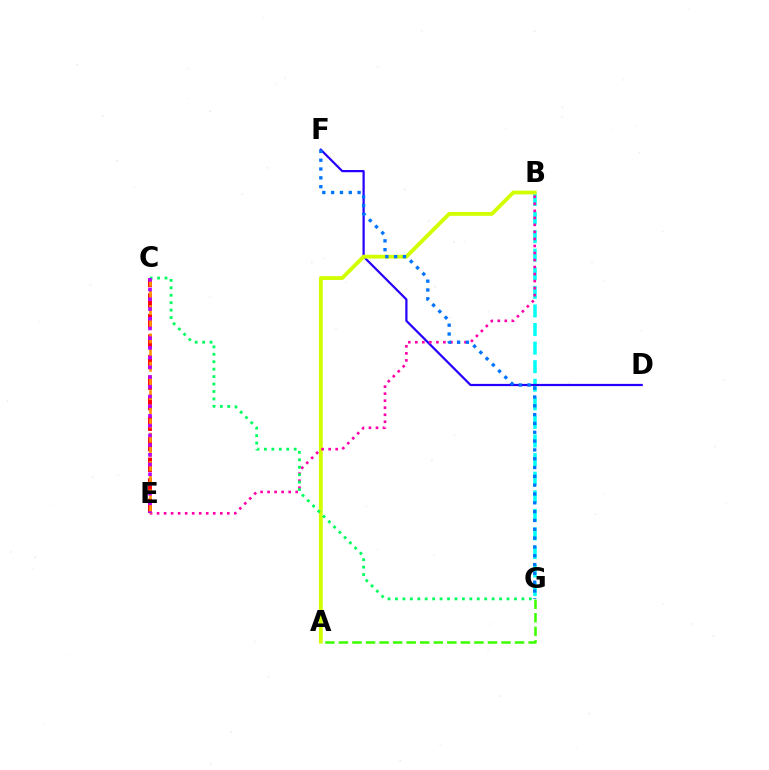{('B', 'G'): [{'color': '#00fff6', 'line_style': 'dashed', 'thickness': 2.52}], ('C', 'E'): [{'color': '#ff0000', 'line_style': 'dashed', 'thickness': 2.79}, {'color': '#ff9400', 'line_style': 'dashed', 'thickness': 1.93}, {'color': '#b900ff', 'line_style': 'dotted', 'thickness': 2.64}], ('D', 'F'): [{'color': '#2500ff', 'line_style': 'solid', 'thickness': 1.6}], ('A', 'B'): [{'color': '#d1ff00', 'line_style': 'solid', 'thickness': 2.76}], ('B', 'E'): [{'color': '#ff00ac', 'line_style': 'dotted', 'thickness': 1.91}], ('C', 'G'): [{'color': '#00ff5c', 'line_style': 'dotted', 'thickness': 2.02}], ('A', 'G'): [{'color': '#3dff00', 'line_style': 'dashed', 'thickness': 1.84}], ('F', 'G'): [{'color': '#0074ff', 'line_style': 'dotted', 'thickness': 2.4}]}